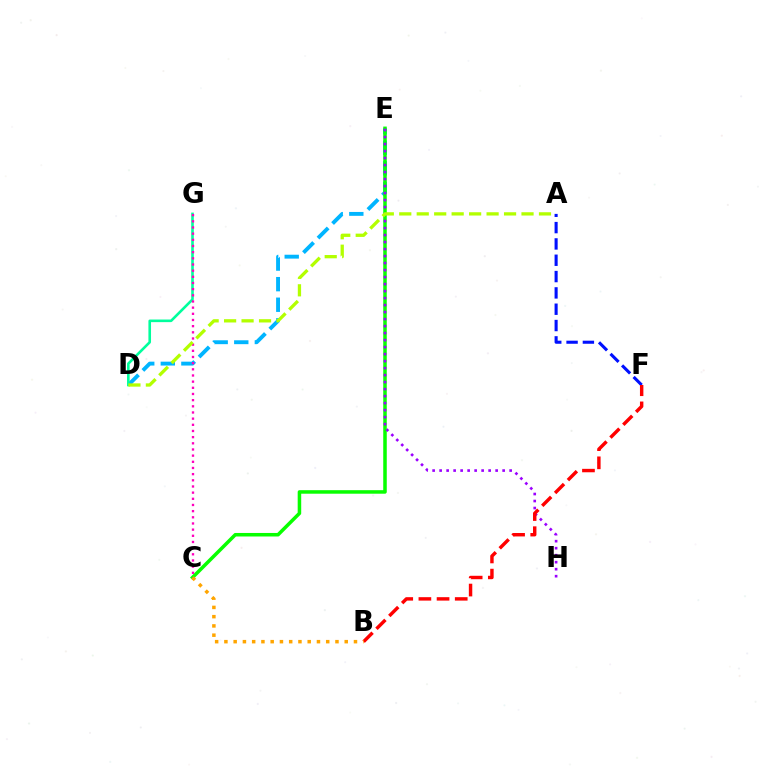{('A', 'F'): [{'color': '#0010ff', 'line_style': 'dashed', 'thickness': 2.22}], ('D', 'E'): [{'color': '#00b5ff', 'line_style': 'dashed', 'thickness': 2.8}], ('C', 'E'): [{'color': '#08ff00', 'line_style': 'solid', 'thickness': 2.54}], ('D', 'G'): [{'color': '#00ff9d', 'line_style': 'solid', 'thickness': 1.88}], ('E', 'H'): [{'color': '#9b00ff', 'line_style': 'dotted', 'thickness': 1.9}], ('B', 'F'): [{'color': '#ff0000', 'line_style': 'dashed', 'thickness': 2.47}], ('B', 'C'): [{'color': '#ffa500', 'line_style': 'dotted', 'thickness': 2.51}], ('C', 'G'): [{'color': '#ff00bd', 'line_style': 'dotted', 'thickness': 1.68}], ('A', 'D'): [{'color': '#b3ff00', 'line_style': 'dashed', 'thickness': 2.37}]}